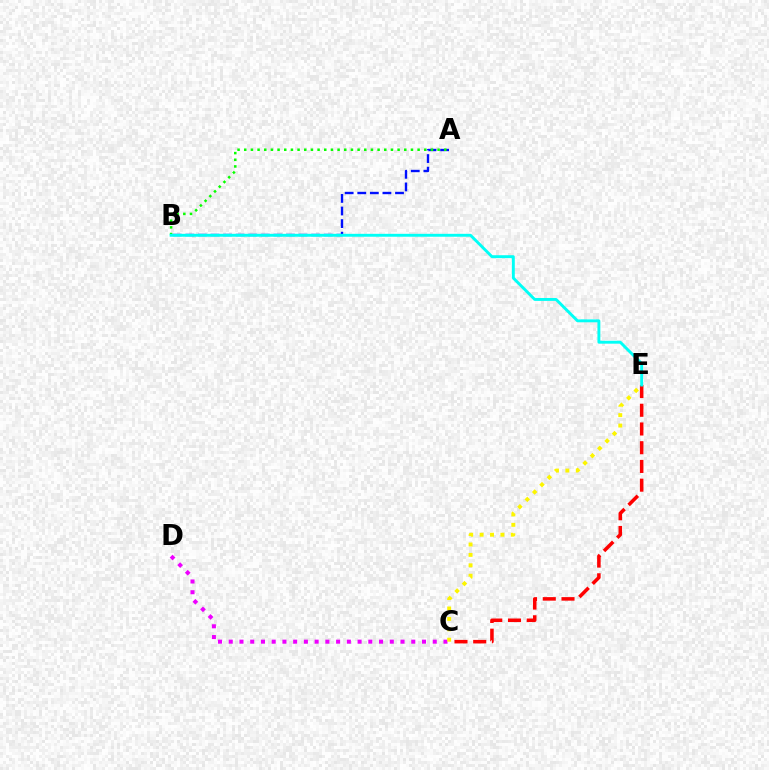{('A', 'B'): [{'color': '#0010ff', 'line_style': 'dashed', 'thickness': 1.71}, {'color': '#08ff00', 'line_style': 'dotted', 'thickness': 1.81}], ('C', 'E'): [{'color': '#ff0000', 'line_style': 'dashed', 'thickness': 2.54}, {'color': '#fcf500', 'line_style': 'dotted', 'thickness': 2.83}], ('C', 'D'): [{'color': '#ee00ff', 'line_style': 'dotted', 'thickness': 2.92}], ('B', 'E'): [{'color': '#00fff6', 'line_style': 'solid', 'thickness': 2.09}]}